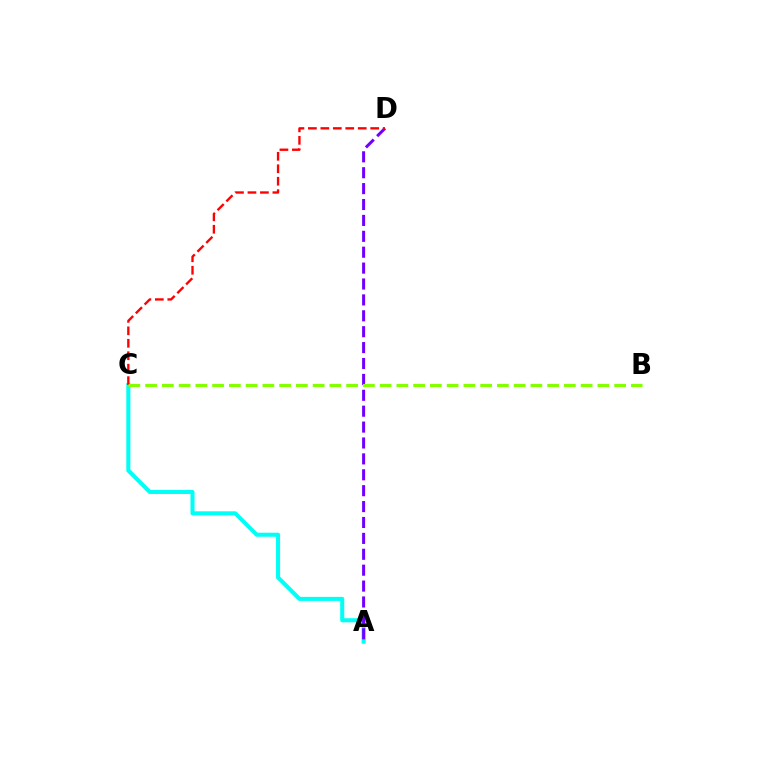{('A', 'C'): [{'color': '#00fff6', 'line_style': 'solid', 'thickness': 2.92}], ('A', 'D'): [{'color': '#7200ff', 'line_style': 'dashed', 'thickness': 2.16}], ('C', 'D'): [{'color': '#ff0000', 'line_style': 'dashed', 'thickness': 1.69}], ('B', 'C'): [{'color': '#84ff00', 'line_style': 'dashed', 'thickness': 2.28}]}